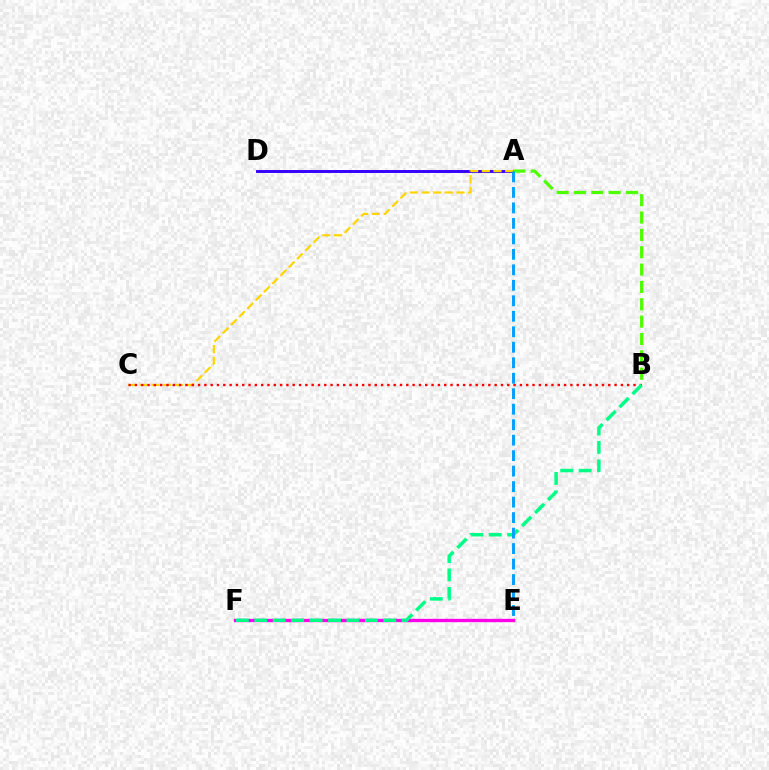{('A', 'D'): [{'color': '#3700ff', 'line_style': 'solid', 'thickness': 2.11}], ('A', 'C'): [{'color': '#ffd500', 'line_style': 'dashed', 'thickness': 1.59}], ('E', 'F'): [{'color': '#ff00ed', 'line_style': 'solid', 'thickness': 2.41}], ('B', 'C'): [{'color': '#ff0000', 'line_style': 'dotted', 'thickness': 1.71}], ('A', 'B'): [{'color': '#4fff00', 'line_style': 'dashed', 'thickness': 2.36}], ('B', 'F'): [{'color': '#00ff86', 'line_style': 'dashed', 'thickness': 2.5}], ('A', 'E'): [{'color': '#009eff', 'line_style': 'dashed', 'thickness': 2.1}]}